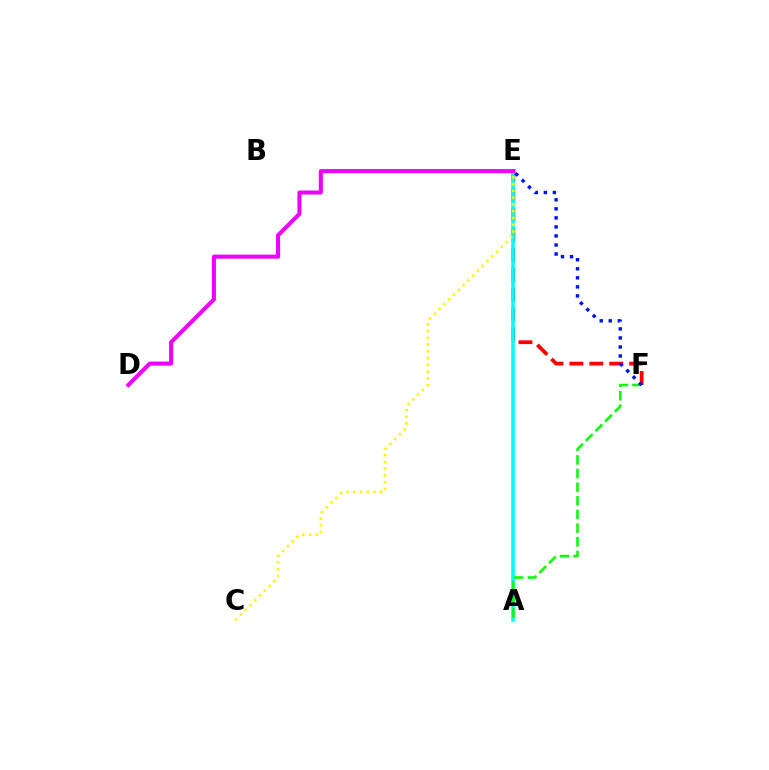{('E', 'F'): [{'color': '#ff0000', 'line_style': 'dashed', 'thickness': 2.71}, {'color': '#0010ff', 'line_style': 'dotted', 'thickness': 2.46}], ('A', 'E'): [{'color': '#00fff6', 'line_style': 'solid', 'thickness': 2.57}], ('A', 'F'): [{'color': '#08ff00', 'line_style': 'dashed', 'thickness': 1.85}], ('C', 'E'): [{'color': '#fcf500', 'line_style': 'dotted', 'thickness': 1.84}], ('D', 'E'): [{'color': '#ee00ff', 'line_style': 'solid', 'thickness': 2.91}]}